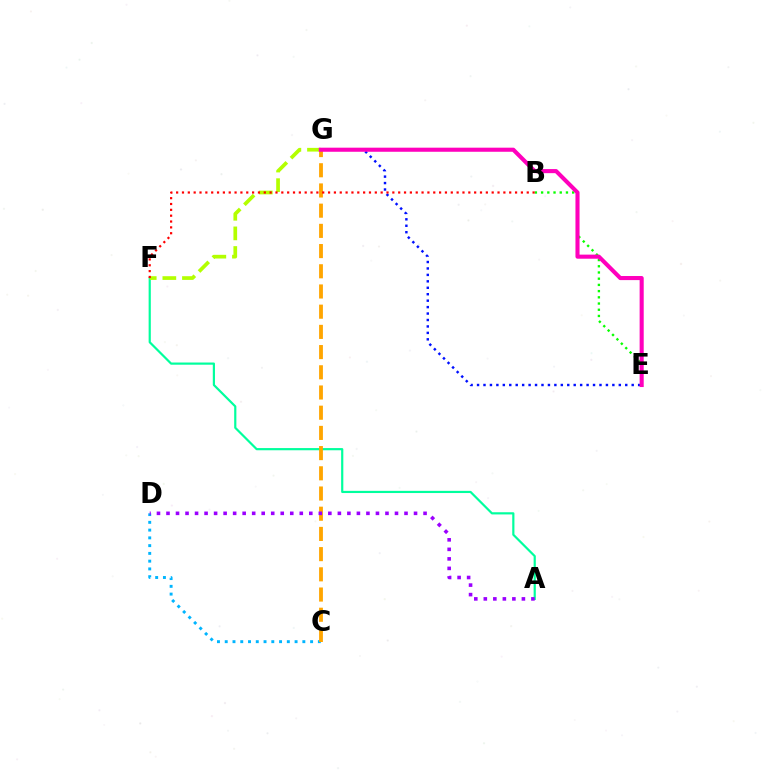{('B', 'E'): [{'color': '#08ff00', 'line_style': 'dotted', 'thickness': 1.69}], ('A', 'F'): [{'color': '#00ff9d', 'line_style': 'solid', 'thickness': 1.58}], ('F', 'G'): [{'color': '#b3ff00', 'line_style': 'dashed', 'thickness': 2.66}], ('C', 'D'): [{'color': '#00b5ff', 'line_style': 'dotted', 'thickness': 2.11}], ('C', 'G'): [{'color': '#ffa500', 'line_style': 'dashed', 'thickness': 2.74}], ('A', 'D'): [{'color': '#9b00ff', 'line_style': 'dotted', 'thickness': 2.59}], ('E', 'G'): [{'color': '#0010ff', 'line_style': 'dotted', 'thickness': 1.75}, {'color': '#ff00bd', 'line_style': 'solid', 'thickness': 2.94}], ('B', 'F'): [{'color': '#ff0000', 'line_style': 'dotted', 'thickness': 1.59}]}